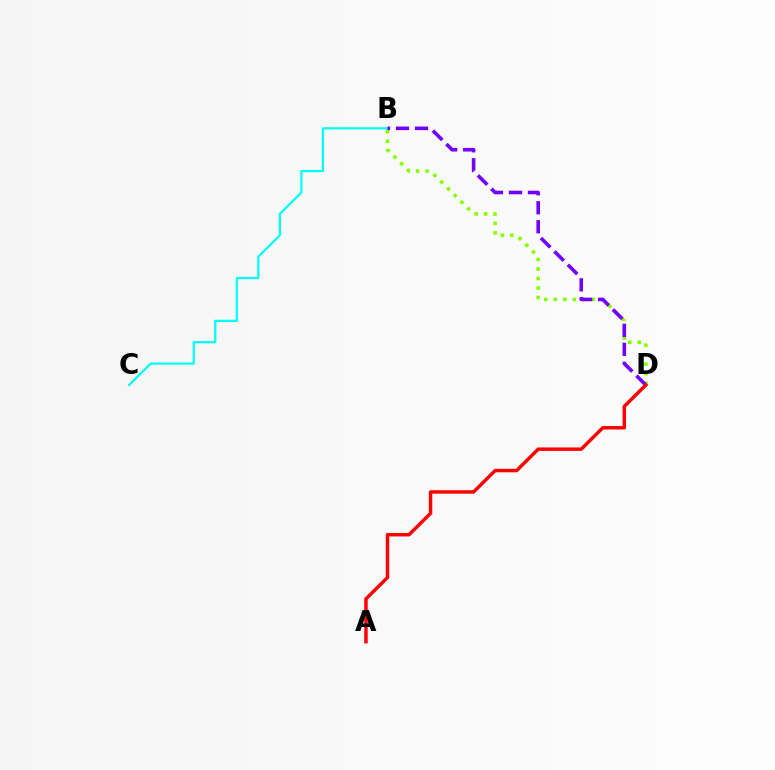{('B', 'D'): [{'color': '#84ff00', 'line_style': 'dotted', 'thickness': 2.58}, {'color': '#7200ff', 'line_style': 'dashed', 'thickness': 2.58}], ('B', 'C'): [{'color': '#00fff6', 'line_style': 'solid', 'thickness': 1.61}], ('A', 'D'): [{'color': '#ff0000', 'line_style': 'solid', 'thickness': 2.49}]}